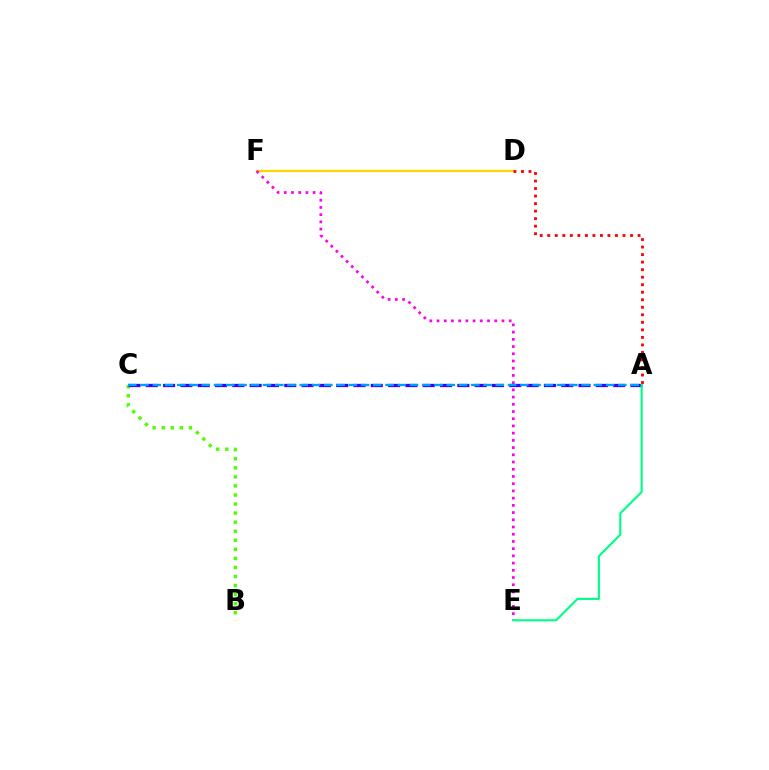{('D', 'F'): [{'color': '#ffd500', 'line_style': 'solid', 'thickness': 1.62}], ('B', 'C'): [{'color': '#4fff00', 'line_style': 'dotted', 'thickness': 2.46}], ('A', 'C'): [{'color': '#3700ff', 'line_style': 'dashed', 'thickness': 2.35}, {'color': '#009eff', 'line_style': 'dashed', 'thickness': 1.66}], ('E', 'F'): [{'color': '#ff00ed', 'line_style': 'dotted', 'thickness': 1.96}], ('A', 'D'): [{'color': '#ff0000', 'line_style': 'dotted', 'thickness': 2.04}], ('A', 'E'): [{'color': '#00ff86', 'line_style': 'solid', 'thickness': 1.54}]}